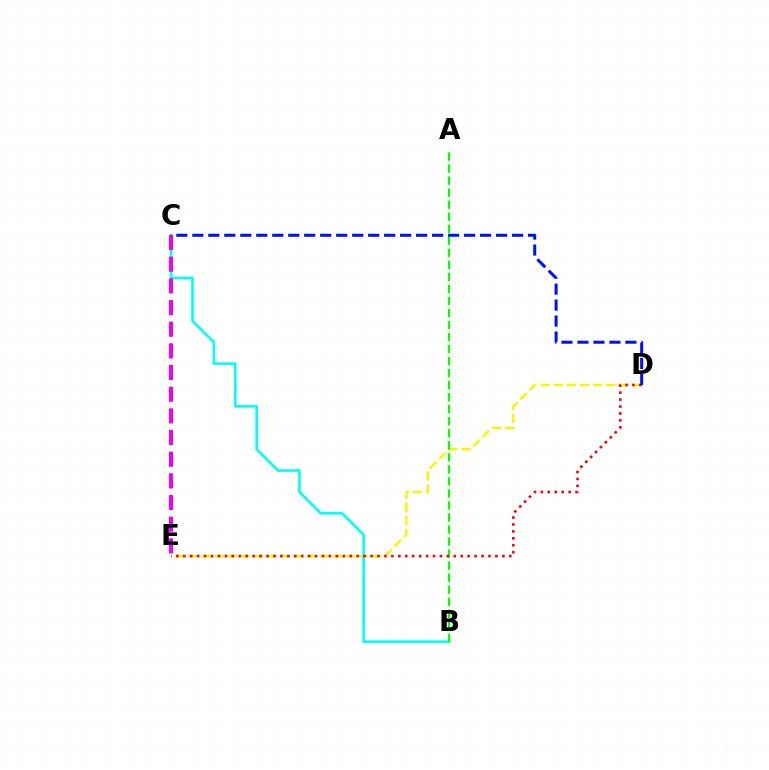{('D', 'E'): [{'color': '#fcf500', 'line_style': 'dashed', 'thickness': 1.79}, {'color': '#ff0000', 'line_style': 'dotted', 'thickness': 1.88}], ('B', 'C'): [{'color': '#00fff6', 'line_style': 'solid', 'thickness': 1.87}], ('C', 'E'): [{'color': '#ee00ff', 'line_style': 'dashed', 'thickness': 2.94}], ('A', 'B'): [{'color': '#08ff00', 'line_style': 'dashed', 'thickness': 1.63}], ('C', 'D'): [{'color': '#0010ff', 'line_style': 'dashed', 'thickness': 2.17}]}